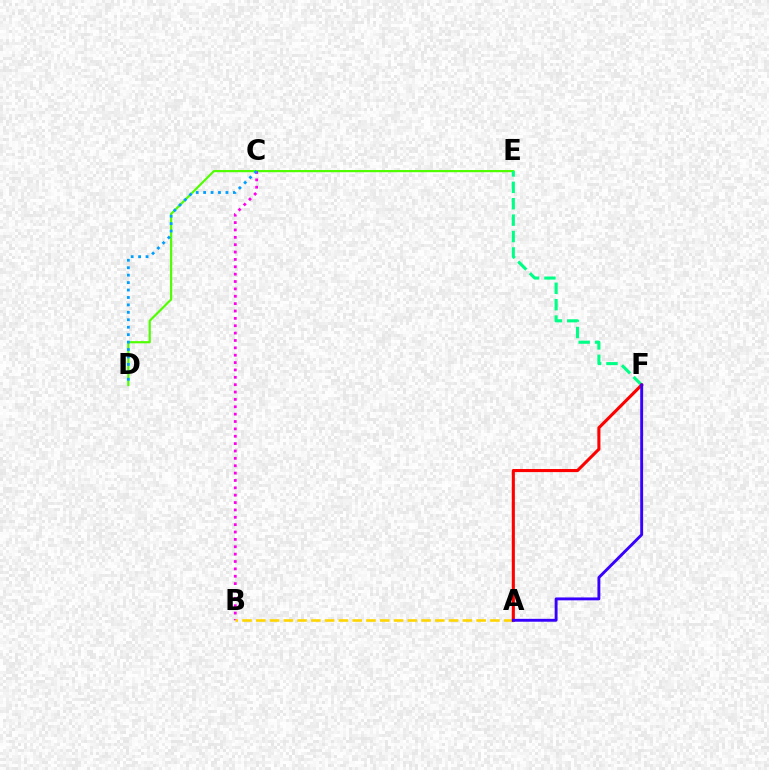{('D', 'E'): [{'color': '#4fff00', 'line_style': 'solid', 'thickness': 1.58}], ('E', 'F'): [{'color': '#00ff86', 'line_style': 'dashed', 'thickness': 2.23}], ('B', 'C'): [{'color': '#ff00ed', 'line_style': 'dotted', 'thickness': 2.0}], ('A', 'B'): [{'color': '#ffd500', 'line_style': 'dashed', 'thickness': 1.87}], ('A', 'F'): [{'color': '#ff0000', 'line_style': 'solid', 'thickness': 2.22}, {'color': '#3700ff', 'line_style': 'solid', 'thickness': 2.08}], ('C', 'D'): [{'color': '#009eff', 'line_style': 'dotted', 'thickness': 2.02}]}